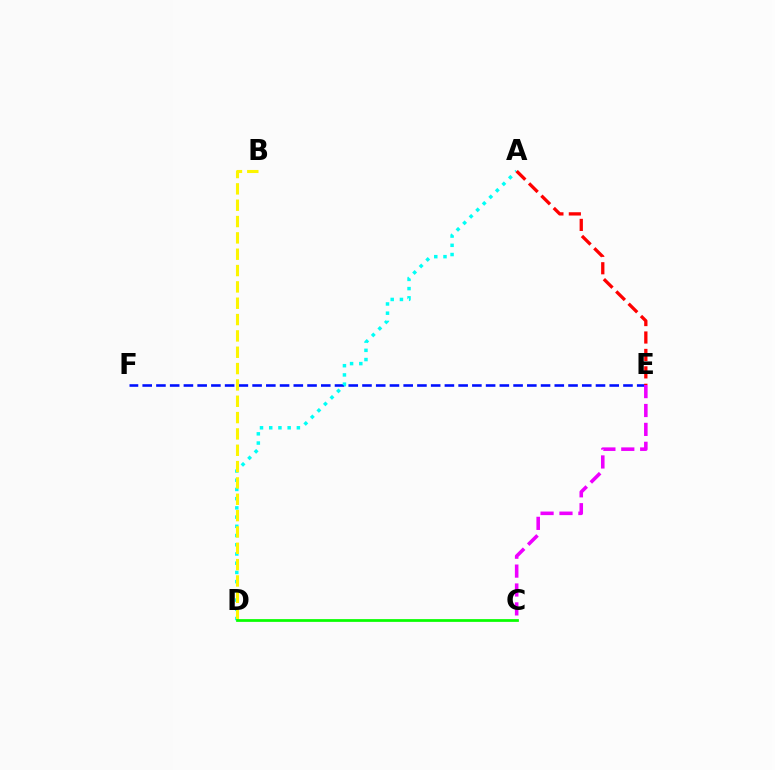{('E', 'F'): [{'color': '#0010ff', 'line_style': 'dashed', 'thickness': 1.87}], ('A', 'D'): [{'color': '#00fff6', 'line_style': 'dotted', 'thickness': 2.51}], ('B', 'D'): [{'color': '#fcf500', 'line_style': 'dashed', 'thickness': 2.22}], ('A', 'E'): [{'color': '#ff0000', 'line_style': 'dashed', 'thickness': 2.37}], ('C', 'D'): [{'color': '#08ff00', 'line_style': 'solid', 'thickness': 1.97}], ('C', 'E'): [{'color': '#ee00ff', 'line_style': 'dashed', 'thickness': 2.57}]}